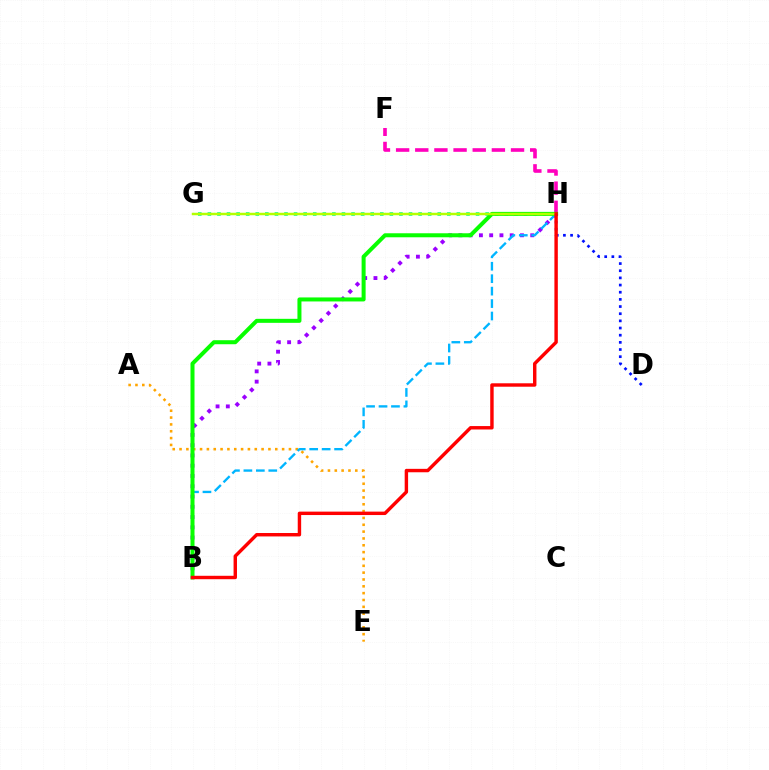{('A', 'E'): [{'color': '#ffa500', 'line_style': 'dotted', 'thickness': 1.86}], ('B', 'H'): [{'color': '#9b00ff', 'line_style': 'dotted', 'thickness': 2.79}, {'color': '#00b5ff', 'line_style': 'dashed', 'thickness': 1.69}, {'color': '#08ff00', 'line_style': 'solid', 'thickness': 2.89}, {'color': '#ff0000', 'line_style': 'solid', 'thickness': 2.46}], ('F', 'H'): [{'color': '#ff00bd', 'line_style': 'dashed', 'thickness': 2.6}], ('G', 'H'): [{'color': '#00ff9d', 'line_style': 'dotted', 'thickness': 2.6}, {'color': '#b3ff00', 'line_style': 'solid', 'thickness': 1.78}], ('D', 'H'): [{'color': '#0010ff', 'line_style': 'dotted', 'thickness': 1.95}]}